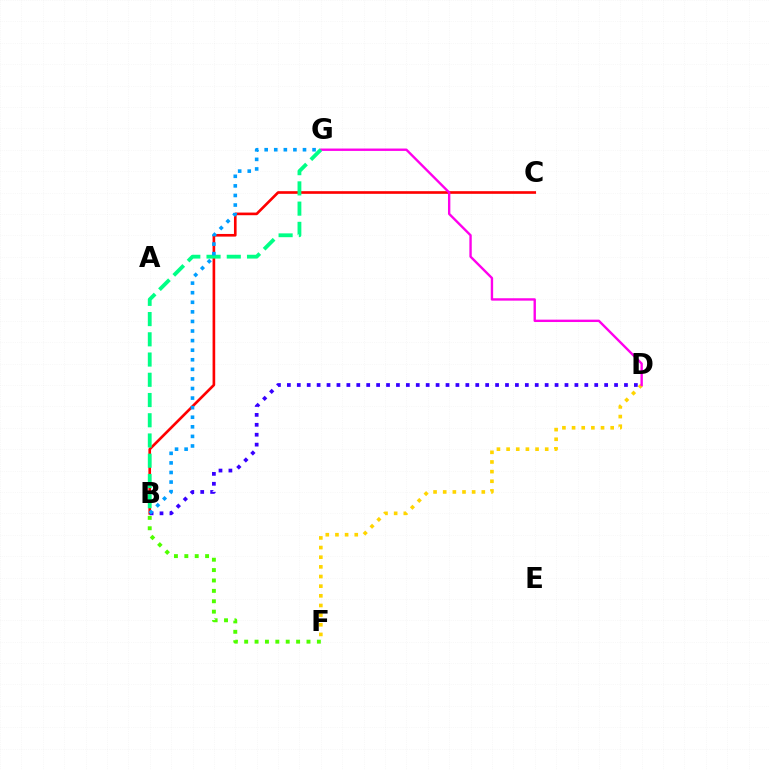{('B', 'C'): [{'color': '#ff0000', 'line_style': 'solid', 'thickness': 1.9}], ('B', 'F'): [{'color': '#4fff00', 'line_style': 'dotted', 'thickness': 2.82}], ('B', 'D'): [{'color': '#3700ff', 'line_style': 'dotted', 'thickness': 2.69}], ('D', 'F'): [{'color': '#ffd500', 'line_style': 'dotted', 'thickness': 2.62}], ('D', 'G'): [{'color': '#ff00ed', 'line_style': 'solid', 'thickness': 1.71}], ('B', 'G'): [{'color': '#00ff86', 'line_style': 'dashed', 'thickness': 2.75}, {'color': '#009eff', 'line_style': 'dotted', 'thickness': 2.6}]}